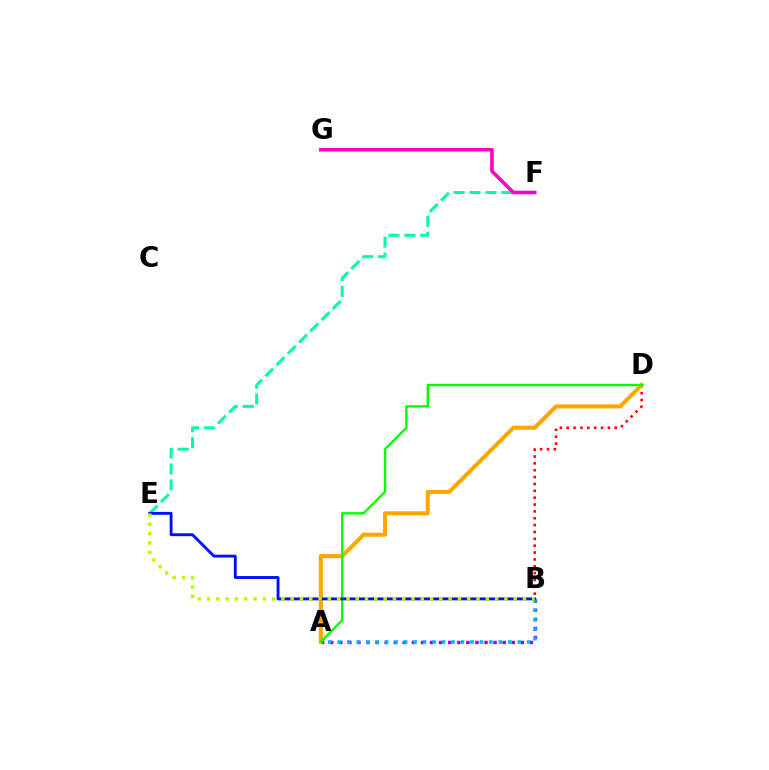{('B', 'D'): [{'color': '#ff0000', 'line_style': 'dotted', 'thickness': 1.86}], ('E', 'F'): [{'color': '#00ff9d', 'line_style': 'dashed', 'thickness': 2.16}], ('A', 'B'): [{'color': '#9b00ff', 'line_style': 'dotted', 'thickness': 2.47}, {'color': '#00b5ff', 'line_style': 'dotted', 'thickness': 2.58}], ('A', 'D'): [{'color': '#ffa500', 'line_style': 'solid', 'thickness': 2.93}, {'color': '#08ff00', 'line_style': 'solid', 'thickness': 1.73}], ('B', 'E'): [{'color': '#0010ff', 'line_style': 'solid', 'thickness': 2.07}, {'color': '#b3ff00', 'line_style': 'dotted', 'thickness': 2.52}], ('F', 'G'): [{'color': '#ff00bd', 'line_style': 'solid', 'thickness': 2.58}]}